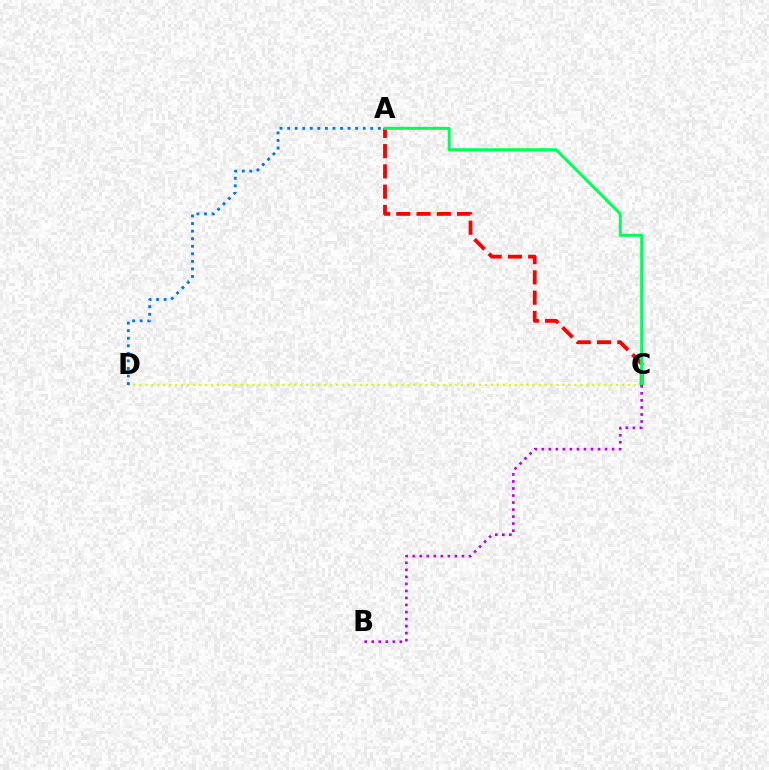{('C', 'D'): [{'color': '#d1ff00', 'line_style': 'dotted', 'thickness': 1.62}], ('A', 'C'): [{'color': '#ff0000', 'line_style': 'dashed', 'thickness': 2.75}, {'color': '#00ff5c', 'line_style': 'solid', 'thickness': 2.15}], ('A', 'D'): [{'color': '#0074ff', 'line_style': 'dotted', 'thickness': 2.05}], ('B', 'C'): [{'color': '#b900ff', 'line_style': 'dotted', 'thickness': 1.91}]}